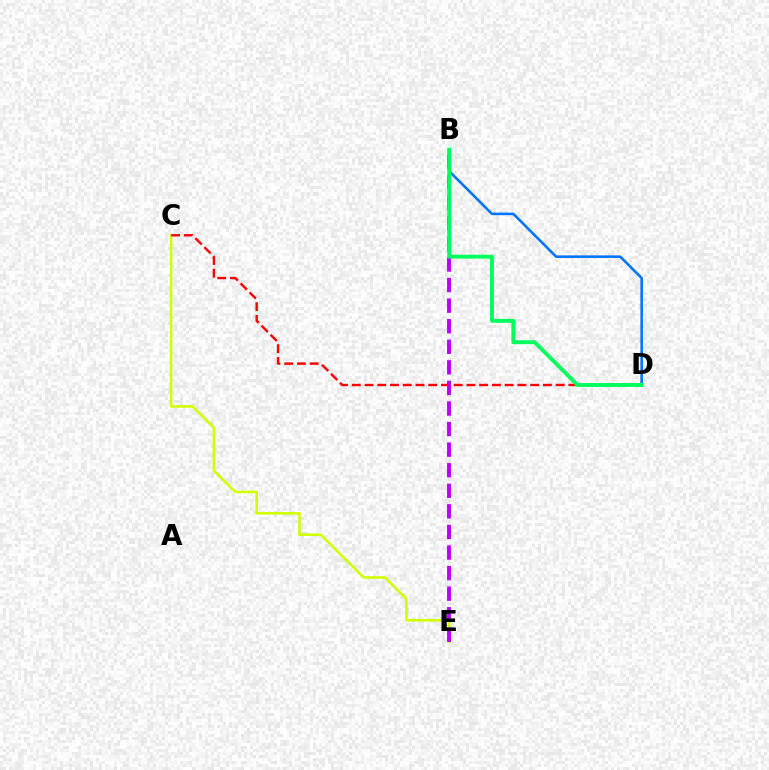{('C', 'E'): [{'color': '#d1ff00', 'line_style': 'solid', 'thickness': 1.86}], ('C', 'D'): [{'color': '#ff0000', 'line_style': 'dashed', 'thickness': 1.73}], ('B', 'E'): [{'color': '#b900ff', 'line_style': 'dashed', 'thickness': 2.79}], ('B', 'D'): [{'color': '#0074ff', 'line_style': 'solid', 'thickness': 1.85}, {'color': '#00ff5c', 'line_style': 'solid', 'thickness': 2.8}]}